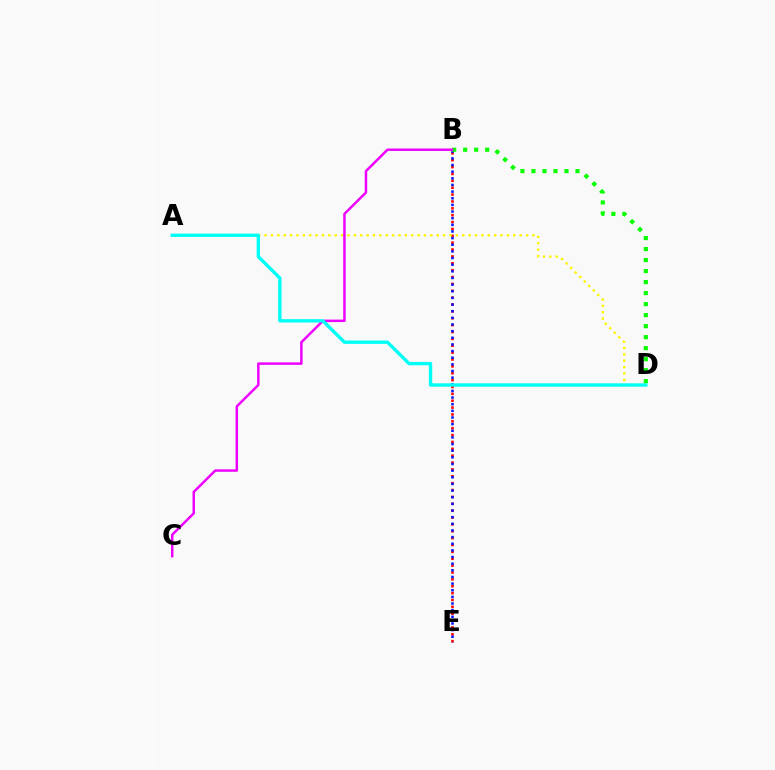{('B', 'E'): [{'color': '#ff0000', 'line_style': 'dotted', 'thickness': 1.87}, {'color': '#0010ff', 'line_style': 'dotted', 'thickness': 1.81}], ('A', 'D'): [{'color': '#fcf500', 'line_style': 'dotted', 'thickness': 1.73}, {'color': '#00fff6', 'line_style': 'solid', 'thickness': 2.41}], ('B', 'D'): [{'color': '#08ff00', 'line_style': 'dotted', 'thickness': 2.99}], ('B', 'C'): [{'color': '#ee00ff', 'line_style': 'solid', 'thickness': 1.78}]}